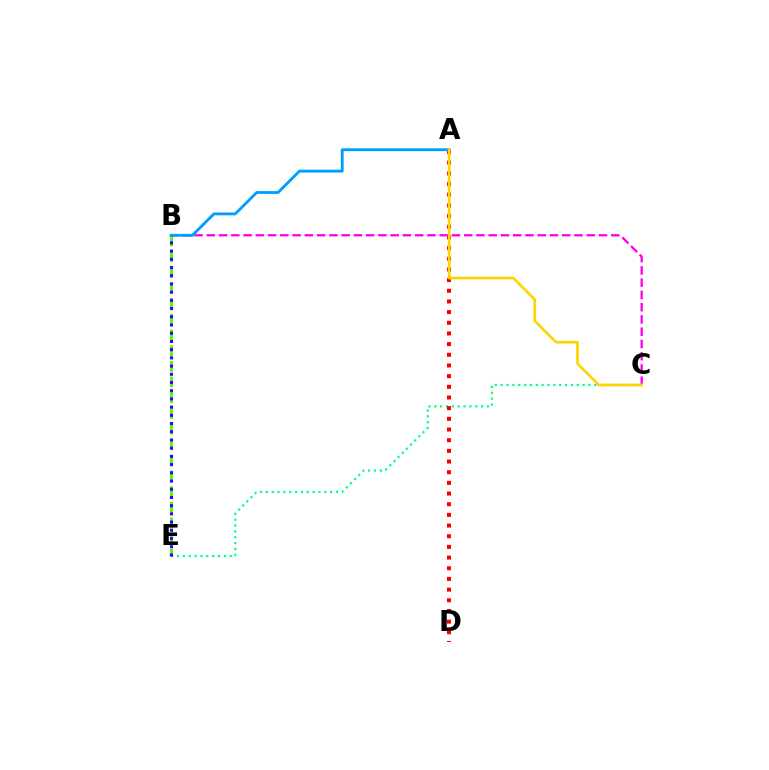{('C', 'E'): [{'color': '#00ff86', 'line_style': 'dotted', 'thickness': 1.59}], ('B', 'E'): [{'color': '#4fff00', 'line_style': 'dashed', 'thickness': 2.13}, {'color': '#3700ff', 'line_style': 'dotted', 'thickness': 2.23}], ('A', 'D'): [{'color': '#ff0000', 'line_style': 'dotted', 'thickness': 2.9}], ('B', 'C'): [{'color': '#ff00ed', 'line_style': 'dashed', 'thickness': 1.66}], ('A', 'B'): [{'color': '#009eff', 'line_style': 'solid', 'thickness': 2.05}], ('A', 'C'): [{'color': '#ffd500', 'line_style': 'solid', 'thickness': 1.95}]}